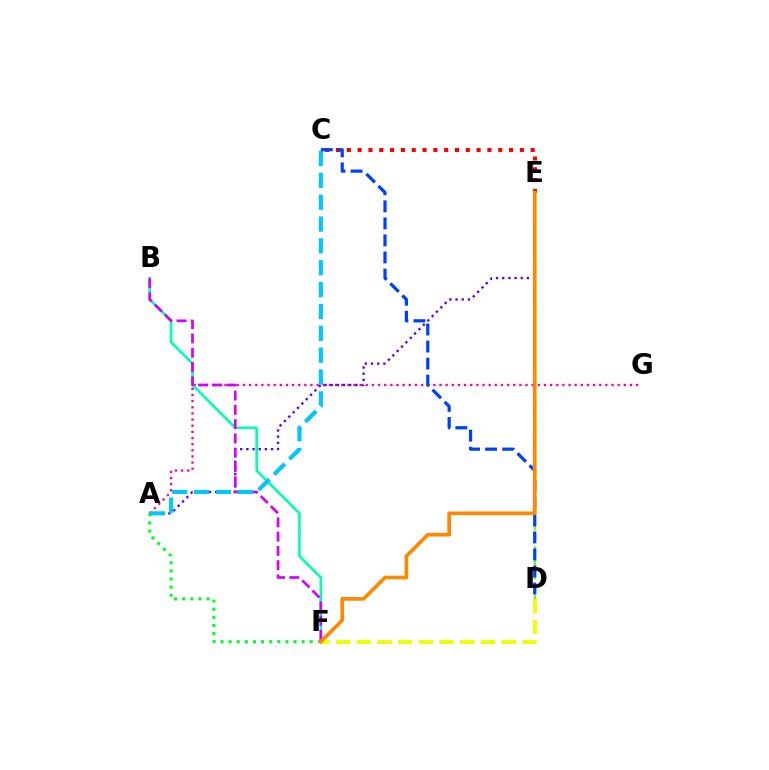{('A', 'G'): [{'color': '#ff00a0', 'line_style': 'dotted', 'thickness': 1.67}], ('A', 'F'): [{'color': '#00ff27', 'line_style': 'dotted', 'thickness': 2.2}], ('B', 'F'): [{'color': '#00ffaf', 'line_style': 'solid', 'thickness': 1.88}, {'color': '#d600ff', 'line_style': 'dashed', 'thickness': 1.94}], ('D', 'F'): [{'color': '#eeff00', 'line_style': 'dashed', 'thickness': 2.81}], ('C', 'E'): [{'color': '#ff0000', 'line_style': 'dotted', 'thickness': 2.94}], ('D', 'E'): [{'color': '#66ff00', 'line_style': 'dashed', 'thickness': 1.65}], ('A', 'E'): [{'color': '#4f00ff', 'line_style': 'dotted', 'thickness': 1.68}], ('A', 'C'): [{'color': '#00c7ff', 'line_style': 'dashed', 'thickness': 2.97}], ('C', 'D'): [{'color': '#003fff', 'line_style': 'dashed', 'thickness': 2.32}], ('E', 'F'): [{'color': '#ff8800', 'line_style': 'solid', 'thickness': 2.63}]}